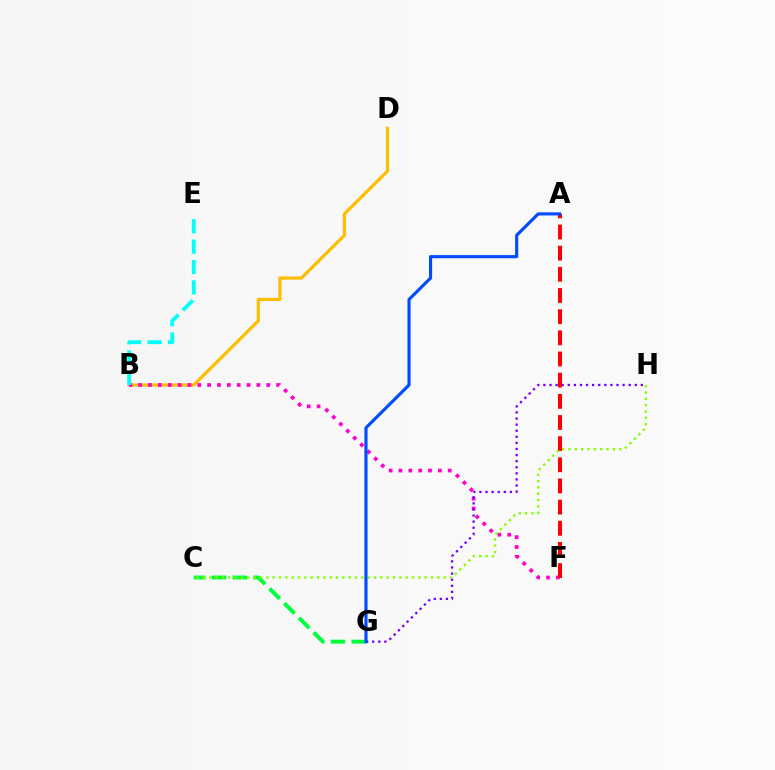{('C', 'G'): [{'color': '#00ff39', 'line_style': 'dashed', 'thickness': 2.82}], ('B', 'D'): [{'color': '#ffbd00', 'line_style': 'solid', 'thickness': 2.3}], ('B', 'F'): [{'color': '#ff00cf', 'line_style': 'dotted', 'thickness': 2.68}], ('A', 'F'): [{'color': '#ff0000', 'line_style': 'dashed', 'thickness': 2.87}], ('G', 'H'): [{'color': '#7200ff', 'line_style': 'dotted', 'thickness': 1.65}], ('C', 'H'): [{'color': '#84ff00', 'line_style': 'dotted', 'thickness': 1.72}], ('B', 'E'): [{'color': '#00fff6', 'line_style': 'dashed', 'thickness': 2.77}], ('A', 'G'): [{'color': '#004bff', 'line_style': 'solid', 'thickness': 2.26}]}